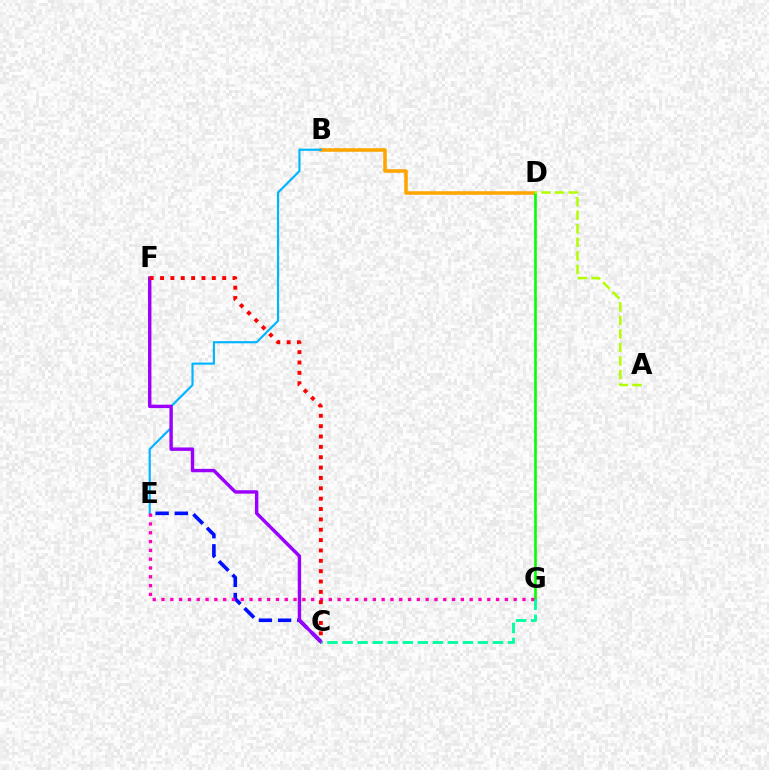{('B', 'D'): [{'color': '#ffa500', 'line_style': 'solid', 'thickness': 2.56}], ('B', 'E'): [{'color': '#00b5ff', 'line_style': 'solid', 'thickness': 1.55}], ('C', 'E'): [{'color': '#0010ff', 'line_style': 'dashed', 'thickness': 2.61}], ('D', 'G'): [{'color': '#08ff00', 'line_style': 'solid', 'thickness': 1.89}], ('C', 'F'): [{'color': '#9b00ff', 'line_style': 'solid', 'thickness': 2.45}, {'color': '#ff0000', 'line_style': 'dotted', 'thickness': 2.81}], ('A', 'D'): [{'color': '#b3ff00', 'line_style': 'dashed', 'thickness': 1.84}], ('E', 'G'): [{'color': '#ff00bd', 'line_style': 'dotted', 'thickness': 2.39}], ('C', 'G'): [{'color': '#00ff9d', 'line_style': 'dashed', 'thickness': 2.04}]}